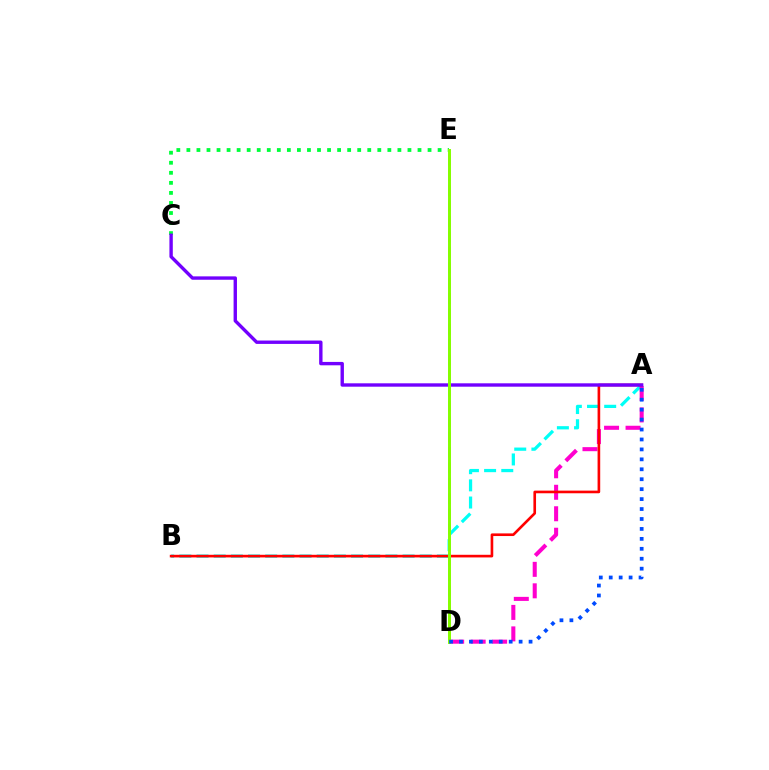{('D', 'E'): [{'color': '#ffbd00', 'line_style': 'dashed', 'thickness': 2.09}, {'color': '#84ff00', 'line_style': 'solid', 'thickness': 2.13}], ('A', 'B'): [{'color': '#00fff6', 'line_style': 'dashed', 'thickness': 2.33}, {'color': '#ff0000', 'line_style': 'solid', 'thickness': 1.9}], ('C', 'E'): [{'color': '#00ff39', 'line_style': 'dotted', 'thickness': 2.73}], ('A', 'D'): [{'color': '#ff00cf', 'line_style': 'dashed', 'thickness': 2.92}, {'color': '#004bff', 'line_style': 'dotted', 'thickness': 2.7}], ('A', 'C'): [{'color': '#7200ff', 'line_style': 'solid', 'thickness': 2.44}]}